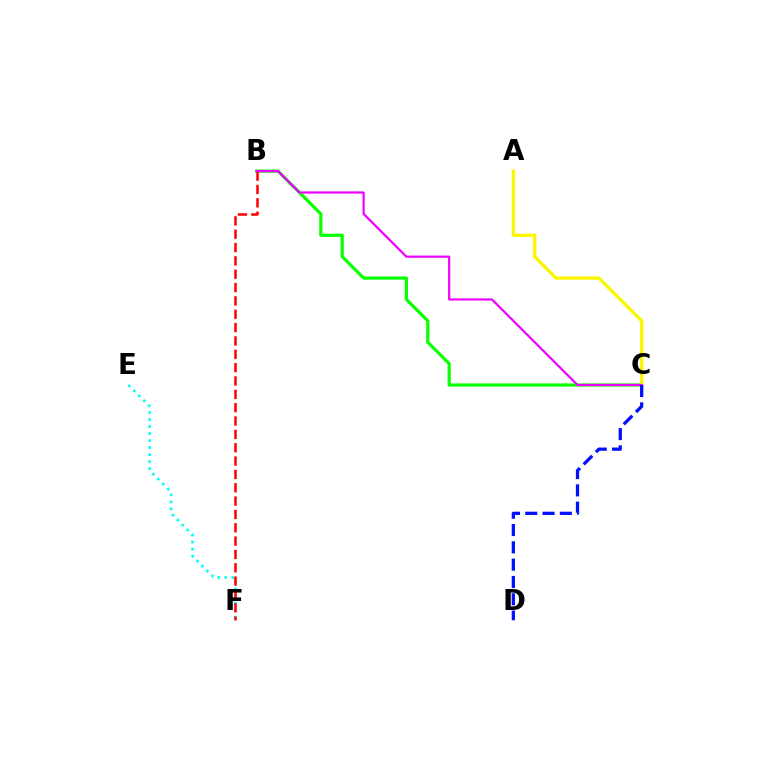{('E', 'F'): [{'color': '#00fff6', 'line_style': 'dotted', 'thickness': 1.91}], ('B', 'C'): [{'color': '#08ff00', 'line_style': 'solid', 'thickness': 2.29}, {'color': '#ee00ff', 'line_style': 'solid', 'thickness': 1.58}], ('A', 'C'): [{'color': '#fcf500', 'line_style': 'solid', 'thickness': 2.37}], ('B', 'F'): [{'color': '#ff0000', 'line_style': 'dashed', 'thickness': 1.81}], ('C', 'D'): [{'color': '#0010ff', 'line_style': 'dashed', 'thickness': 2.35}]}